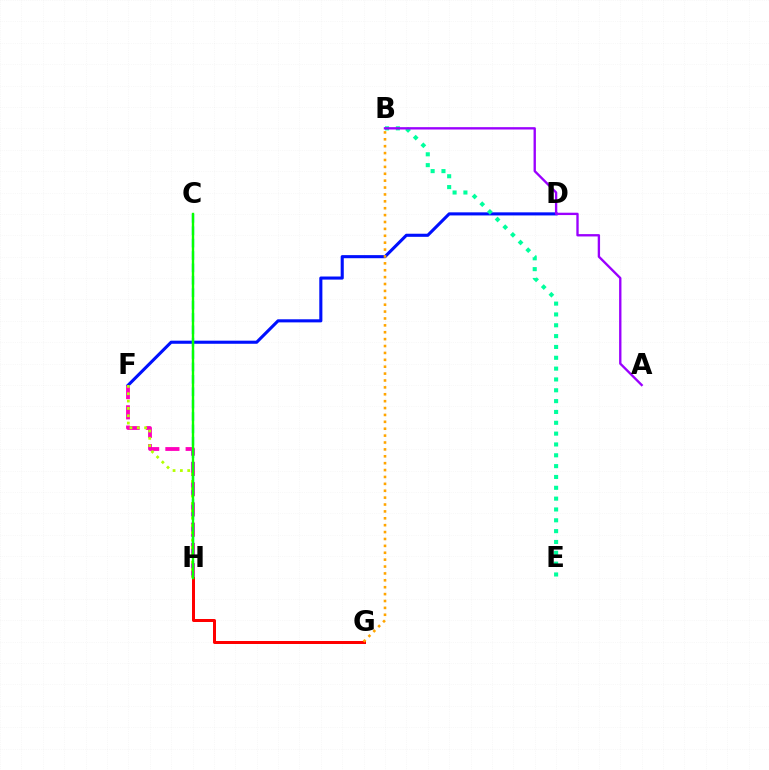{('F', 'H'): [{'color': '#ff00bd', 'line_style': 'dashed', 'thickness': 2.75}, {'color': '#b3ff00', 'line_style': 'dotted', 'thickness': 1.99}], ('G', 'H'): [{'color': '#ff0000', 'line_style': 'solid', 'thickness': 2.16}], ('D', 'F'): [{'color': '#0010ff', 'line_style': 'solid', 'thickness': 2.23}], ('B', 'E'): [{'color': '#00ff9d', 'line_style': 'dotted', 'thickness': 2.94}], ('A', 'B'): [{'color': '#9b00ff', 'line_style': 'solid', 'thickness': 1.69}], ('C', 'H'): [{'color': '#00b5ff', 'line_style': 'dashed', 'thickness': 1.68}, {'color': '#08ff00', 'line_style': 'solid', 'thickness': 1.72}], ('B', 'G'): [{'color': '#ffa500', 'line_style': 'dotted', 'thickness': 1.87}]}